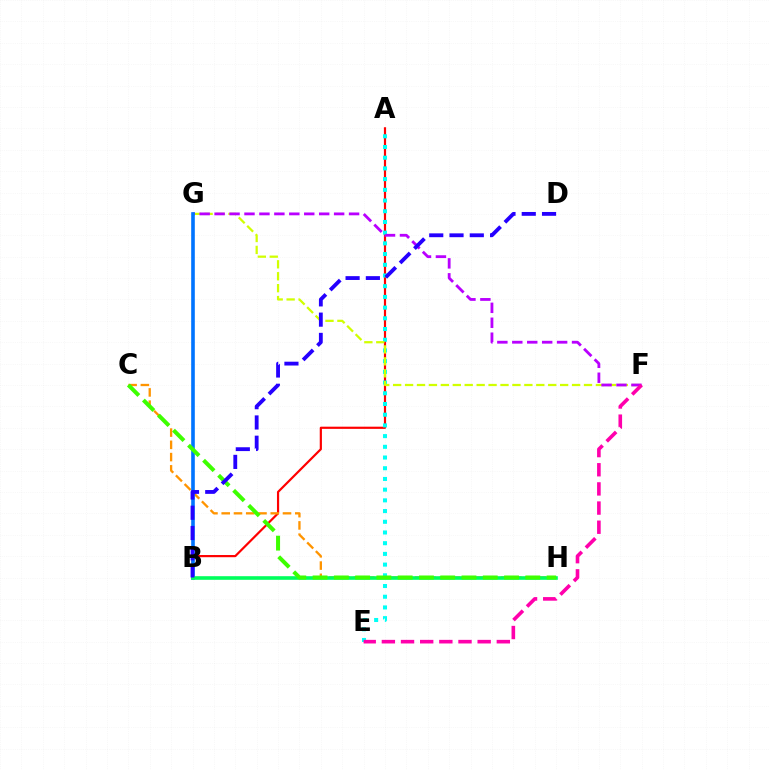{('A', 'B'): [{'color': '#ff0000', 'line_style': 'solid', 'thickness': 1.58}], ('A', 'E'): [{'color': '#00fff6', 'line_style': 'dotted', 'thickness': 2.91}], ('C', 'H'): [{'color': '#ff9400', 'line_style': 'dashed', 'thickness': 1.67}, {'color': '#3dff00', 'line_style': 'dashed', 'thickness': 2.89}], ('F', 'G'): [{'color': '#d1ff00', 'line_style': 'dashed', 'thickness': 1.62}, {'color': '#b900ff', 'line_style': 'dashed', 'thickness': 2.03}], ('E', 'F'): [{'color': '#ff00ac', 'line_style': 'dashed', 'thickness': 2.6}], ('B', 'G'): [{'color': '#0074ff', 'line_style': 'solid', 'thickness': 2.61}], ('B', 'H'): [{'color': '#00ff5c', 'line_style': 'solid', 'thickness': 2.6}], ('B', 'D'): [{'color': '#2500ff', 'line_style': 'dashed', 'thickness': 2.75}]}